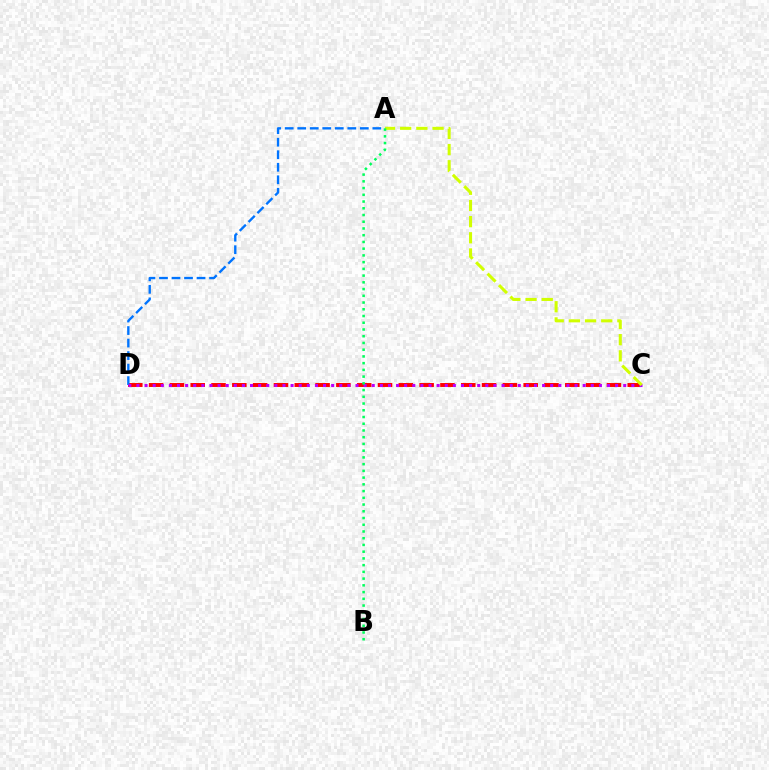{('C', 'D'): [{'color': '#ff0000', 'line_style': 'dashed', 'thickness': 2.83}, {'color': '#b900ff', 'line_style': 'dotted', 'thickness': 2.2}], ('A', 'D'): [{'color': '#0074ff', 'line_style': 'dashed', 'thickness': 1.7}], ('A', 'C'): [{'color': '#d1ff00', 'line_style': 'dashed', 'thickness': 2.2}], ('A', 'B'): [{'color': '#00ff5c', 'line_style': 'dotted', 'thickness': 1.83}]}